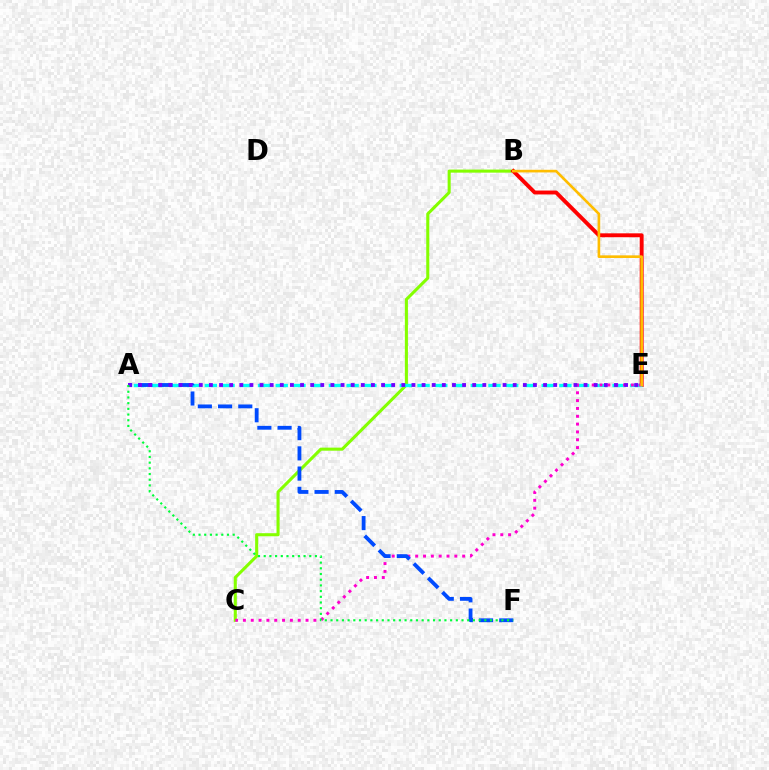{('B', 'C'): [{'color': '#84ff00', 'line_style': 'solid', 'thickness': 2.21}], ('B', 'E'): [{'color': '#ff0000', 'line_style': 'solid', 'thickness': 2.81}, {'color': '#ffbd00', 'line_style': 'solid', 'thickness': 1.9}], ('A', 'E'): [{'color': '#00fff6', 'line_style': 'dashed', 'thickness': 2.41}, {'color': '#7200ff', 'line_style': 'dotted', 'thickness': 2.75}], ('C', 'E'): [{'color': '#ff00cf', 'line_style': 'dotted', 'thickness': 2.13}], ('A', 'F'): [{'color': '#004bff', 'line_style': 'dashed', 'thickness': 2.75}, {'color': '#00ff39', 'line_style': 'dotted', 'thickness': 1.55}]}